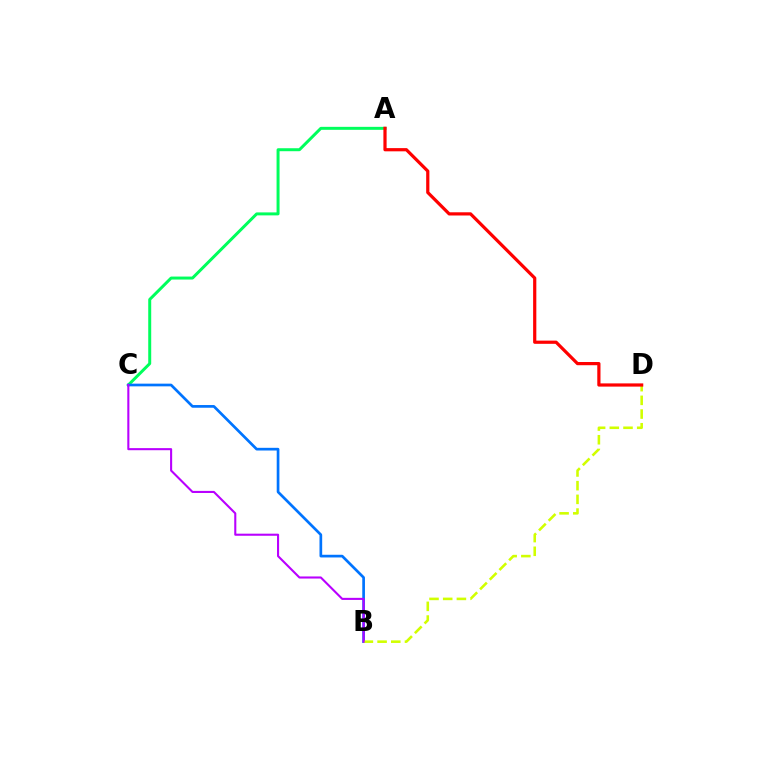{('A', 'C'): [{'color': '#00ff5c', 'line_style': 'solid', 'thickness': 2.15}], ('B', 'C'): [{'color': '#0074ff', 'line_style': 'solid', 'thickness': 1.94}, {'color': '#b900ff', 'line_style': 'solid', 'thickness': 1.5}], ('B', 'D'): [{'color': '#d1ff00', 'line_style': 'dashed', 'thickness': 1.86}], ('A', 'D'): [{'color': '#ff0000', 'line_style': 'solid', 'thickness': 2.31}]}